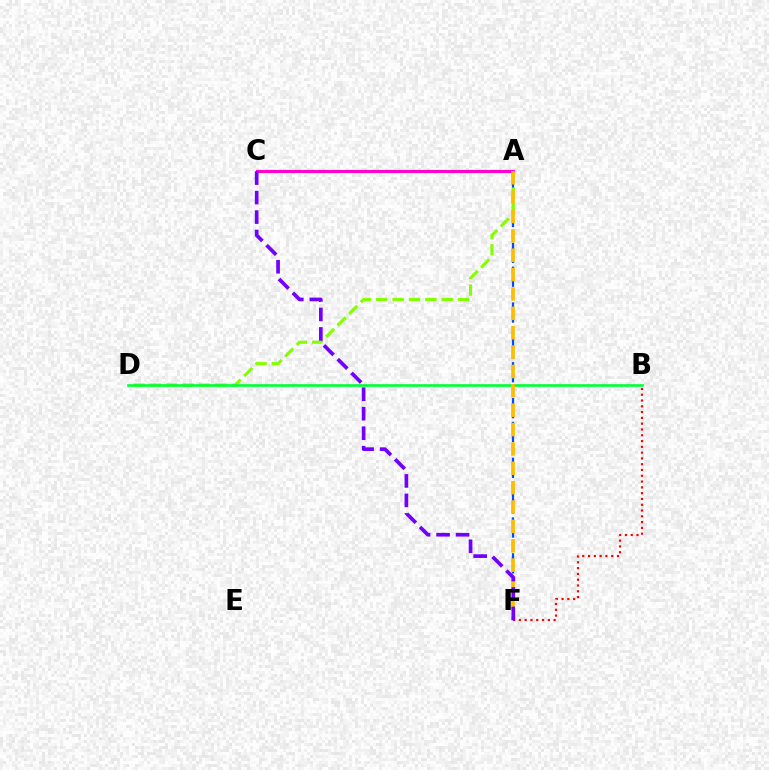{('A', 'C'): [{'color': '#00fff6', 'line_style': 'dashed', 'thickness': 1.8}, {'color': '#ff00cf', 'line_style': 'solid', 'thickness': 2.17}], ('A', 'F'): [{'color': '#004bff', 'line_style': 'dashed', 'thickness': 1.62}, {'color': '#ffbd00', 'line_style': 'dashed', 'thickness': 2.63}], ('A', 'D'): [{'color': '#84ff00', 'line_style': 'dashed', 'thickness': 2.22}], ('B', 'F'): [{'color': '#ff0000', 'line_style': 'dotted', 'thickness': 1.57}], ('B', 'D'): [{'color': '#00ff39', 'line_style': 'solid', 'thickness': 1.91}], ('C', 'F'): [{'color': '#7200ff', 'line_style': 'dashed', 'thickness': 2.65}]}